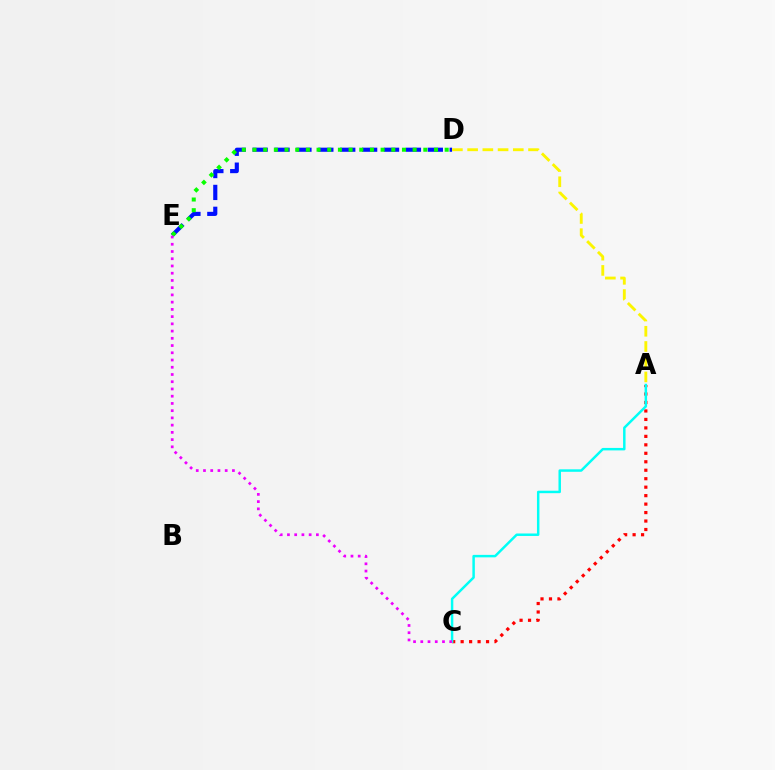{('D', 'E'): [{'color': '#0010ff', 'line_style': 'dashed', 'thickness': 2.97}, {'color': '#08ff00', 'line_style': 'dotted', 'thickness': 2.9}], ('A', 'C'): [{'color': '#ff0000', 'line_style': 'dotted', 'thickness': 2.3}, {'color': '#00fff6', 'line_style': 'solid', 'thickness': 1.78}], ('A', 'D'): [{'color': '#fcf500', 'line_style': 'dashed', 'thickness': 2.07}], ('C', 'E'): [{'color': '#ee00ff', 'line_style': 'dotted', 'thickness': 1.97}]}